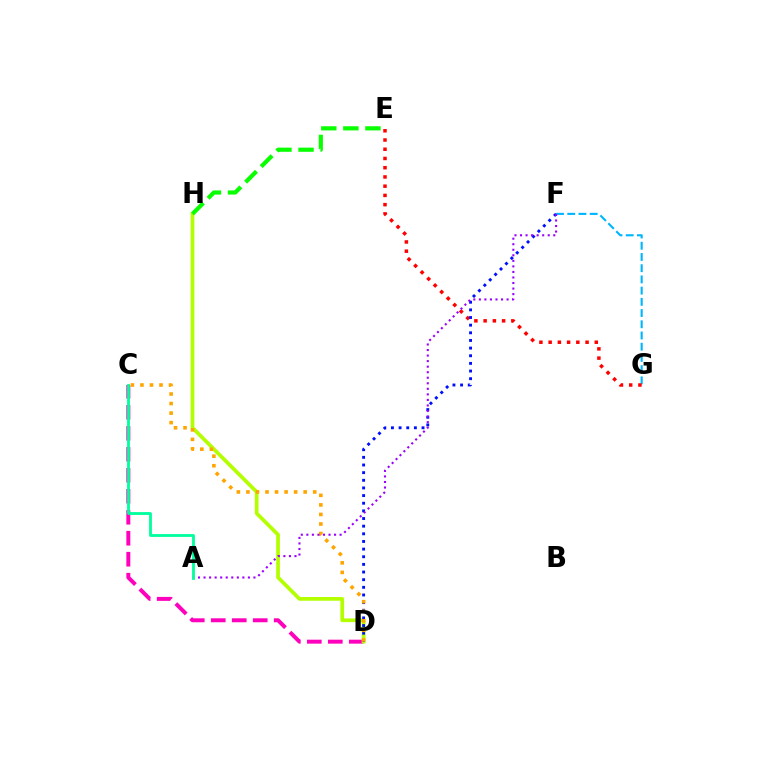{('C', 'D'): [{'color': '#ff00bd', 'line_style': 'dashed', 'thickness': 2.85}, {'color': '#ffa500', 'line_style': 'dotted', 'thickness': 2.59}], ('F', 'G'): [{'color': '#00b5ff', 'line_style': 'dashed', 'thickness': 1.52}], ('E', 'G'): [{'color': '#ff0000', 'line_style': 'dotted', 'thickness': 2.51}], ('D', 'H'): [{'color': '#b3ff00', 'line_style': 'solid', 'thickness': 2.67}], ('D', 'F'): [{'color': '#0010ff', 'line_style': 'dotted', 'thickness': 2.08}], ('E', 'H'): [{'color': '#08ff00', 'line_style': 'dashed', 'thickness': 3.0}], ('A', 'F'): [{'color': '#9b00ff', 'line_style': 'dotted', 'thickness': 1.51}], ('A', 'C'): [{'color': '#00ff9d', 'line_style': 'solid', 'thickness': 2.02}]}